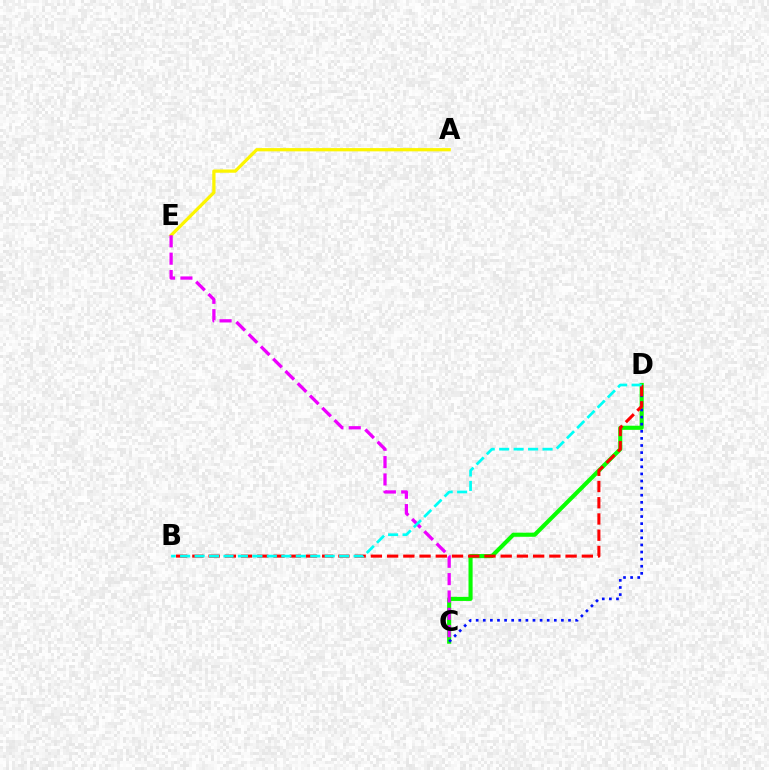{('A', 'E'): [{'color': '#fcf500', 'line_style': 'solid', 'thickness': 2.35}], ('C', 'D'): [{'color': '#08ff00', 'line_style': 'solid', 'thickness': 2.96}, {'color': '#0010ff', 'line_style': 'dotted', 'thickness': 1.93}], ('C', 'E'): [{'color': '#ee00ff', 'line_style': 'dashed', 'thickness': 2.36}], ('B', 'D'): [{'color': '#ff0000', 'line_style': 'dashed', 'thickness': 2.2}, {'color': '#00fff6', 'line_style': 'dashed', 'thickness': 1.96}]}